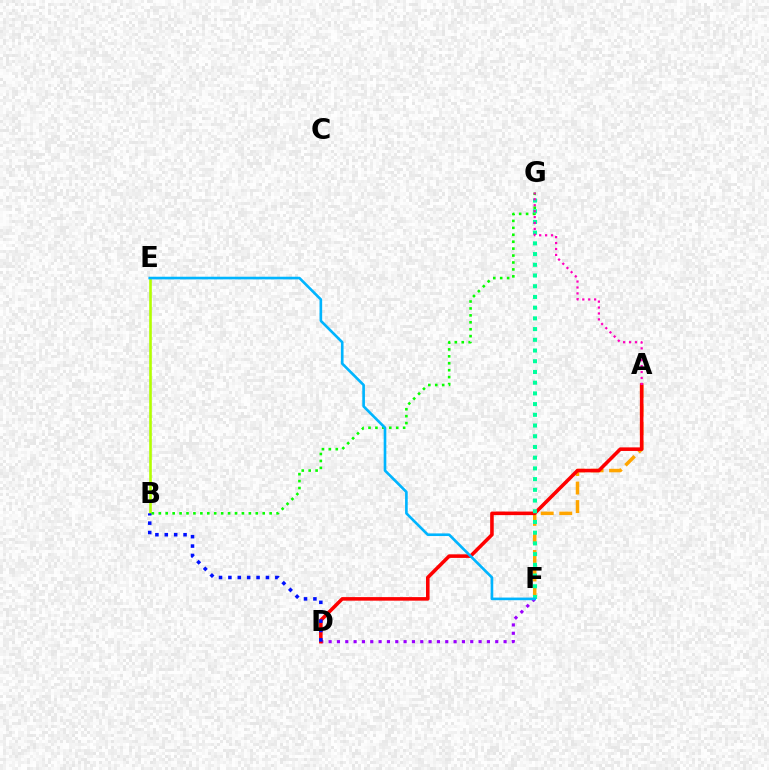{('D', 'F'): [{'color': '#9b00ff', 'line_style': 'dotted', 'thickness': 2.26}], ('A', 'F'): [{'color': '#ffa500', 'line_style': 'dashed', 'thickness': 2.52}], ('B', 'E'): [{'color': '#b3ff00', 'line_style': 'solid', 'thickness': 1.89}], ('A', 'D'): [{'color': '#ff0000', 'line_style': 'solid', 'thickness': 2.57}], ('B', 'G'): [{'color': '#08ff00', 'line_style': 'dotted', 'thickness': 1.88}], ('B', 'D'): [{'color': '#0010ff', 'line_style': 'dotted', 'thickness': 2.55}], ('F', 'G'): [{'color': '#00ff9d', 'line_style': 'dotted', 'thickness': 2.91}], ('A', 'G'): [{'color': '#ff00bd', 'line_style': 'dotted', 'thickness': 1.61}], ('E', 'F'): [{'color': '#00b5ff', 'line_style': 'solid', 'thickness': 1.9}]}